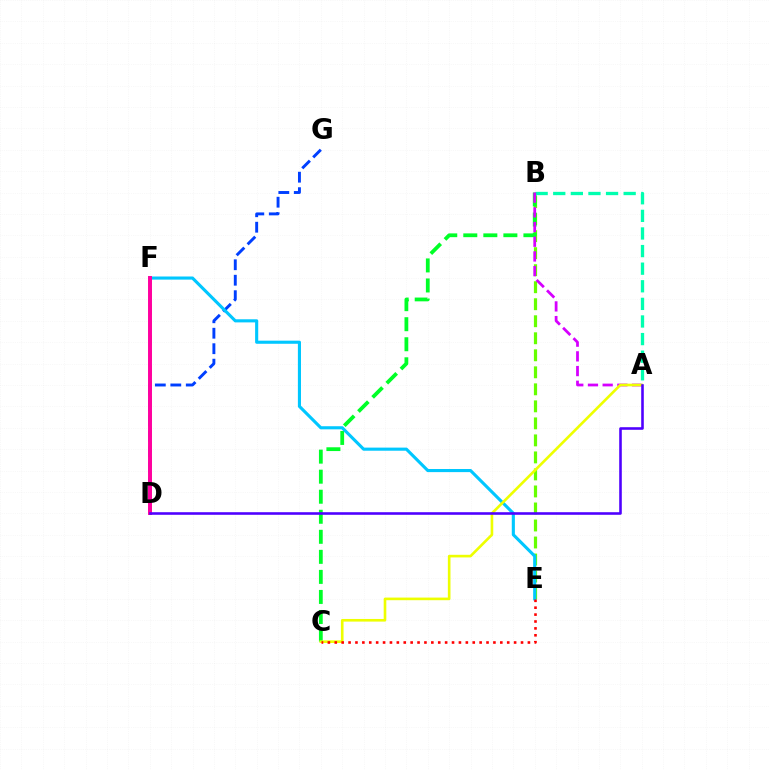{('B', 'E'): [{'color': '#66ff00', 'line_style': 'dashed', 'thickness': 2.31}], ('D', 'G'): [{'color': '#003fff', 'line_style': 'dashed', 'thickness': 2.1}], ('B', 'C'): [{'color': '#00ff27', 'line_style': 'dashed', 'thickness': 2.72}], ('D', 'F'): [{'color': '#ff8800', 'line_style': 'dashed', 'thickness': 2.08}, {'color': '#ff00a0', 'line_style': 'solid', 'thickness': 2.84}], ('A', 'B'): [{'color': '#00ffaf', 'line_style': 'dashed', 'thickness': 2.39}, {'color': '#d600ff', 'line_style': 'dashed', 'thickness': 2.0}], ('E', 'F'): [{'color': '#00c7ff', 'line_style': 'solid', 'thickness': 2.24}], ('A', 'C'): [{'color': '#eeff00', 'line_style': 'solid', 'thickness': 1.89}], ('C', 'E'): [{'color': '#ff0000', 'line_style': 'dotted', 'thickness': 1.87}], ('A', 'D'): [{'color': '#4f00ff', 'line_style': 'solid', 'thickness': 1.86}]}